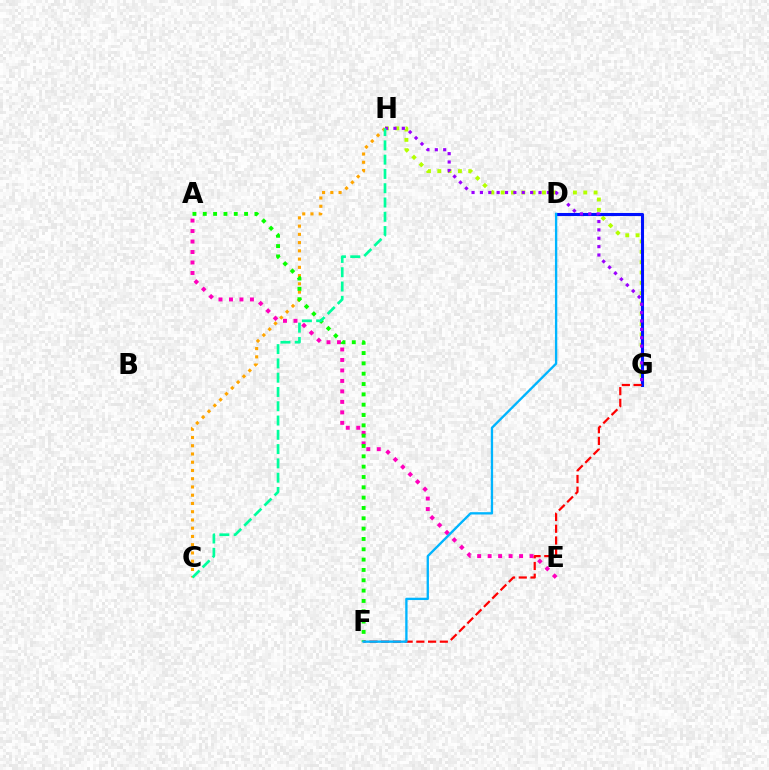{('G', 'H'): [{'color': '#b3ff00', 'line_style': 'dotted', 'thickness': 2.8}, {'color': '#9b00ff', 'line_style': 'dotted', 'thickness': 2.27}], ('D', 'G'): [{'color': '#0010ff', 'line_style': 'solid', 'thickness': 2.21}], ('C', 'H'): [{'color': '#ffa500', 'line_style': 'dotted', 'thickness': 2.24}, {'color': '#00ff9d', 'line_style': 'dashed', 'thickness': 1.94}], ('A', 'E'): [{'color': '#ff00bd', 'line_style': 'dotted', 'thickness': 2.85}], ('A', 'F'): [{'color': '#08ff00', 'line_style': 'dotted', 'thickness': 2.81}], ('F', 'G'): [{'color': '#ff0000', 'line_style': 'dashed', 'thickness': 1.59}], ('D', 'F'): [{'color': '#00b5ff', 'line_style': 'solid', 'thickness': 1.68}]}